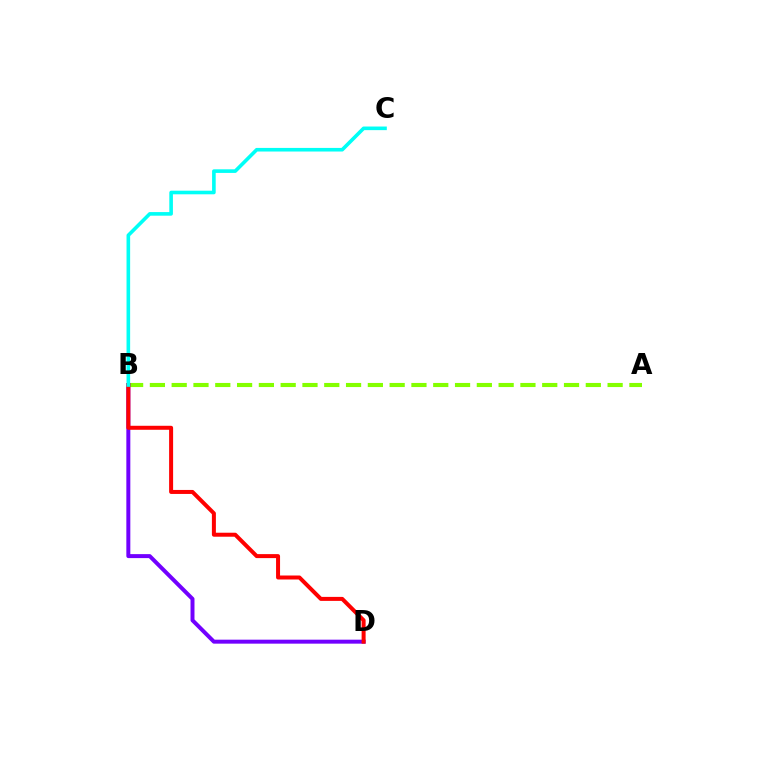{('A', 'B'): [{'color': '#84ff00', 'line_style': 'dashed', 'thickness': 2.96}], ('B', 'D'): [{'color': '#7200ff', 'line_style': 'solid', 'thickness': 2.87}, {'color': '#ff0000', 'line_style': 'solid', 'thickness': 2.88}], ('B', 'C'): [{'color': '#00fff6', 'line_style': 'solid', 'thickness': 2.6}]}